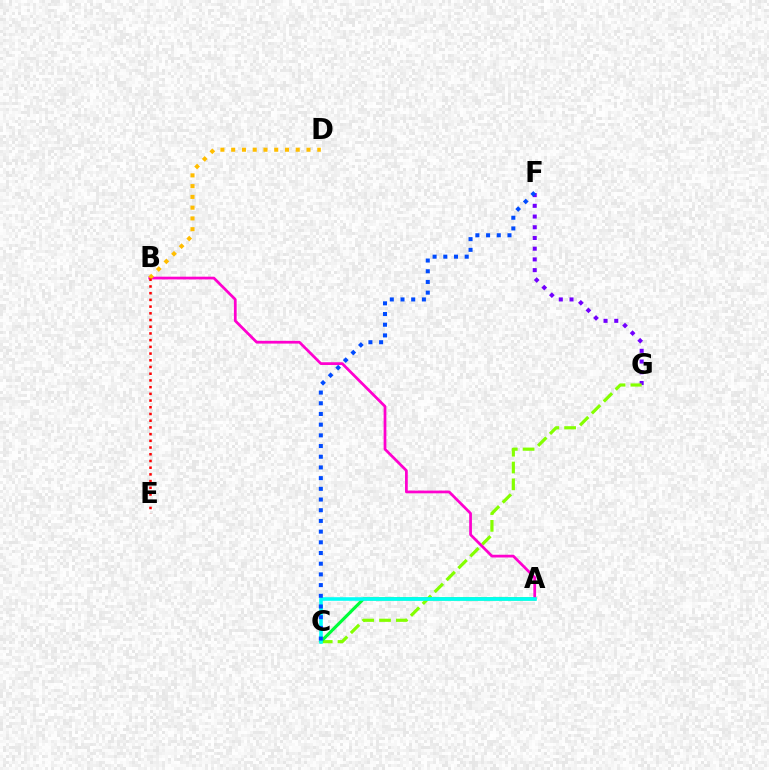{('F', 'G'): [{'color': '#7200ff', 'line_style': 'dotted', 'thickness': 2.91}], ('C', 'G'): [{'color': '#84ff00', 'line_style': 'dashed', 'thickness': 2.28}], ('A', 'C'): [{'color': '#00ff39', 'line_style': 'solid', 'thickness': 2.26}, {'color': '#00fff6', 'line_style': 'solid', 'thickness': 2.57}], ('A', 'B'): [{'color': '#ff00cf', 'line_style': 'solid', 'thickness': 1.97}], ('B', 'D'): [{'color': '#ffbd00', 'line_style': 'dotted', 'thickness': 2.92}], ('C', 'F'): [{'color': '#004bff', 'line_style': 'dotted', 'thickness': 2.91}], ('B', 'E'): [{'color': '#ff0000', 'line_style': 'dotted', 'thickness': 1.82}]}